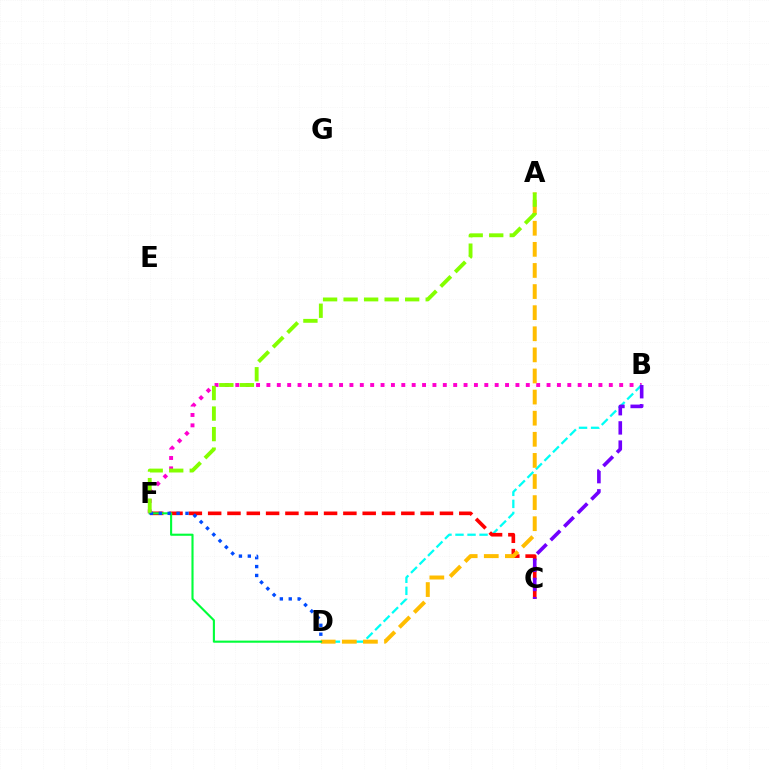{('B', 'F'): [{'color': '#ff00cf', 'line_style': 'dotted', 'thickness': 2.82}], ('B', 'D'): [{'color': '#00fff6', 'line_style': 'dashed', 'thickness': 1.63}], ('C', 'F'): [{'color': '#ff0000', 'line_style': 'dashed', 'thickness': 2.62}], ('B', 'C'): [{'color': '#7200ff', 'line_style': 'dashed', 'thickness': 2.61}], ('A', 'D'): [{'color': '#ffbd00', 'line_style': 'dashed', 'thickness': 2.87}], ('D', 'F'): [{'color': '#00ff39', 'line_style': 'solid', 'thickness': 1.52}, {'color': '#004bff', 'line_style': 'dotted', 'thickness': 2.42}], ('A', 'F'): [{'color': '#84ff00', 'line_style': 'dashed', 'thickness': 2.79}]}